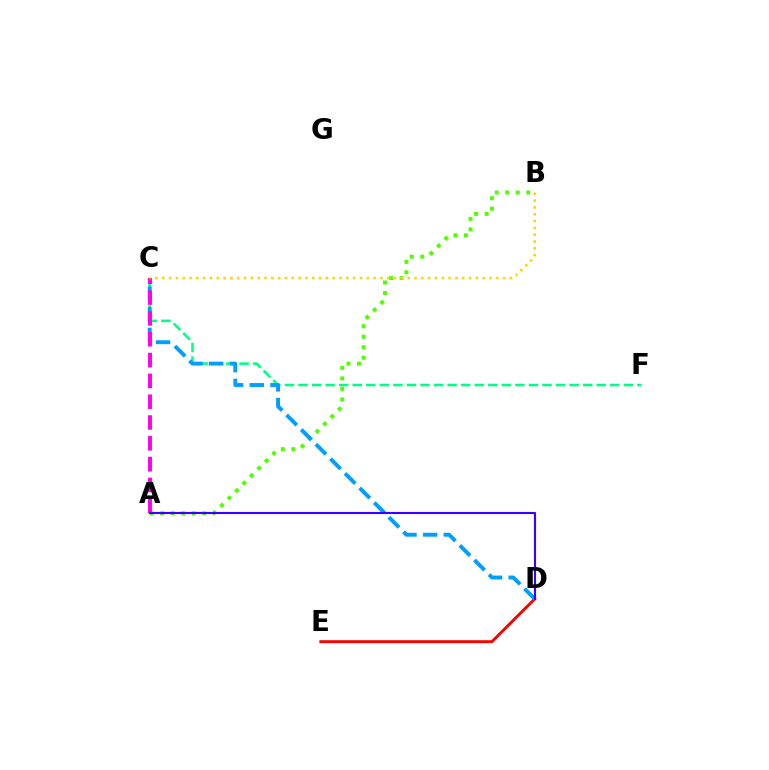{('C', 'F'): [{'color': '#00ff86', 'line_style': 'dashed', 'thickness': 1.84}], ('A', 'B'): [{'color': '#4fff00', 'line_style': 'dotted', 'thickness': 2.86}], ('D', 'E'): [{'color': '#ff0000', 'line_style': 'solid', 'thickness': 2.1}], ('C', 'D'): [{'color': '#009eff', 'line_style': 'dashed', 'thickness': 2.81}], ('A', 'C'): [{'color': '#ff00ed', 'line_style': 'dashed', 'thickness': 2.83}], ('A', 'D'): [{'color': '#3700ff', 'line_style': 'solid', 'thickness': 1.53}], ('B', 'C'): [{'color': '#ffd500', 'line_style': 'dotted', 'thickness': 1.85}]}